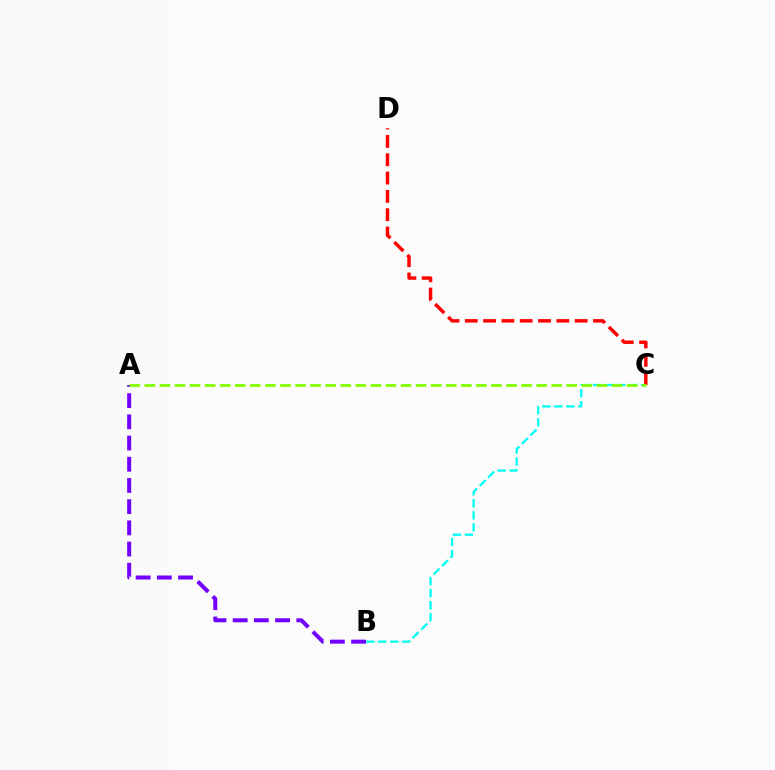{('B', 'C'): [{'color': '#00fff6', 'line_style': 'dashed', 'thickness': 1.64}], ('A', 'B'): [{'color': '#7200ff', 'line_style': 'dashed', 'thickness': 2.88}], ('C', 'D'): [{'color': '#ff0000', 'line_style': 'dashed', 'thickness': 2.49}], ('A', 'C'): [{'color': '#84ff00', 'line_style': 'dashed', 'thickness': 2.05}]}